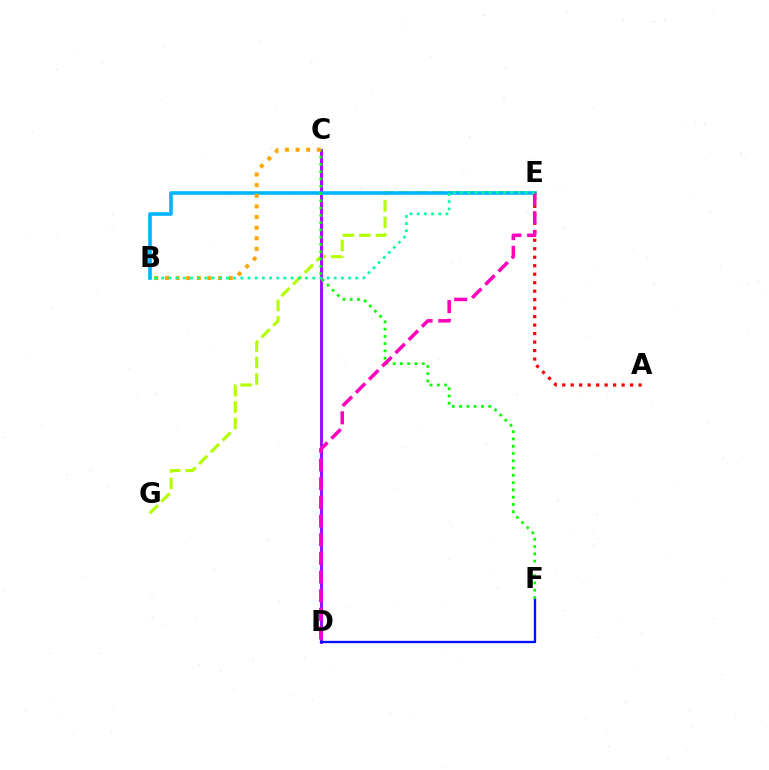{('E', 'G'): [{'color': '#b3ff00', 'line_style': 'dashed', 'thickness': 2.24}], ('C', 'D'): [{'color': '#9b00ff', 'line_style': 'solid', 'thickness': 2.03}], ('B', 'E'): [{'color': '#00b5ff', 'line_style': 'solid', 'thickness': 2.59}, {'color': '#00ff9d', 'line_style': 'dotted', 'thickness': 1.95}], ('D', 'F'): [{'color': '#0010ff', 'line_style': 'solid', 'thickness': 1.67}], ('C', 'F'): [{'color': '#08ff00', 'line_style': 'dotted', 'thickness': 1.98}], ('B', 'C'): [{'color': '#ffa500', 'line_style': 'dotted', 'thickness': 2.89}], ('A', 'E'): [{'color': '#ff0000', 'line_style': 'dotted', 'thickness': 2.3}], ('D', 'E'): [{'color': '#ff00bd', 'line_style': 'dashed', 'thickness': 2.54}]}